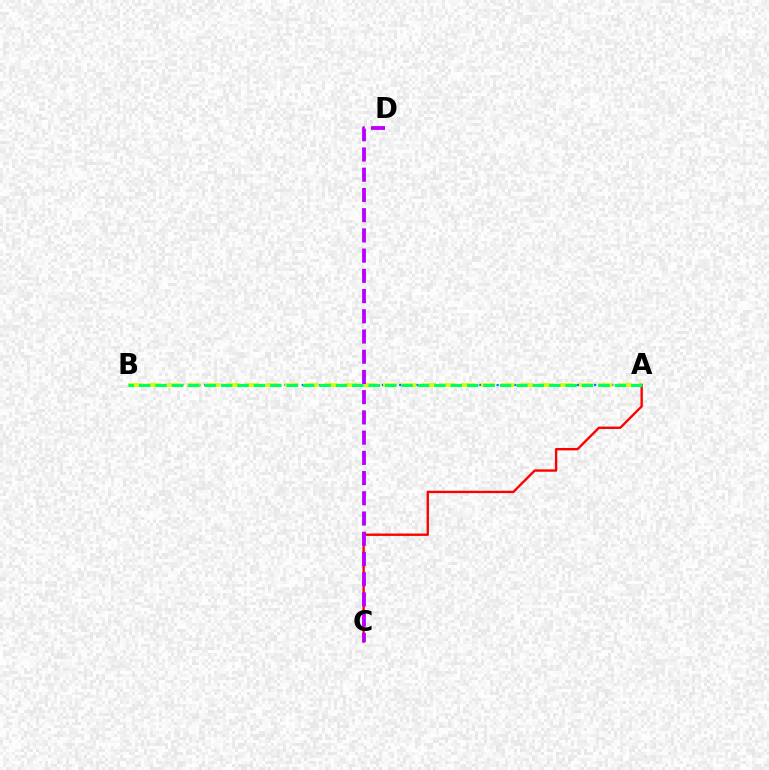{('A', 'B'): [{'color': '#0074ff', 'line_style': 'dotted', 'thickness': 1.56}, {'color': '#d1ff00', 'line_style': 'dashed', 'thickness': 2.66}, {'color': '#00ff5c', 'line_style': 'dashed', 'thickness': 2.23}], ('A', 'C'): [{'color': '#ff0000', 'line_style': 'solid', 'thickness': 1.7}], ('C', 'D'): [{'color': '#b900ff', 'line_style': 'dashed', 'thickness': 2.75}]}